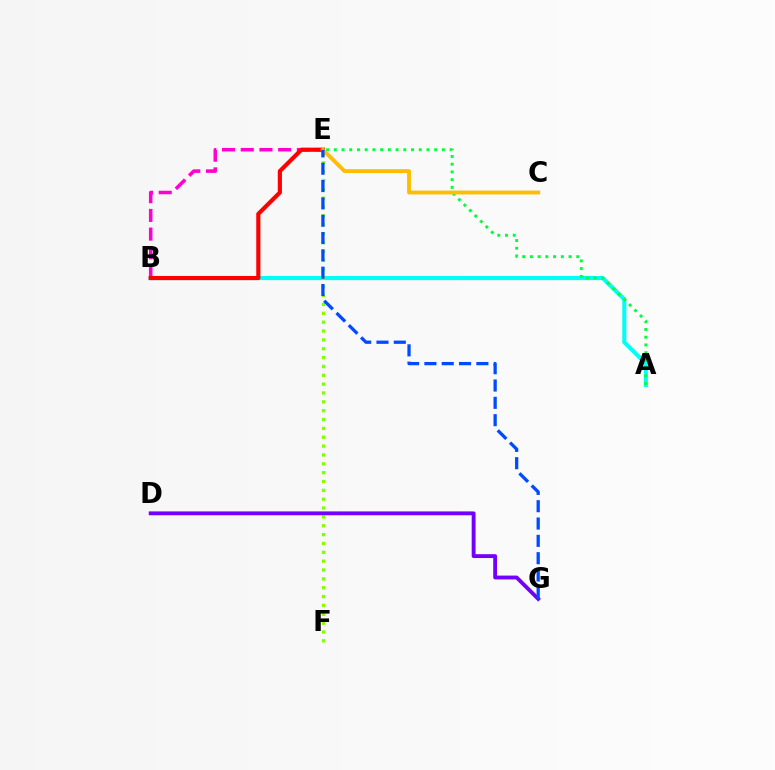{('B', 'E'): [{'color': '#ff00cf', 'line_style': 'dashed', 'thickness': 2.54}, {'color': '#ff0000', 'line_style': 'solid', 'thickness': 2.99}], ('A', 'B'): [{'color': '#00fff6', 'line_style': 'solid', 'thickness': 2.93}], ('E', 'F'): [{'color': '#84ff00', 'line_style': 'dotted', 'thickness': 2.4}], ('A', 'E'): [{'color': '#00ff39', 'line_style': 'dotted', 'thickness': 2.1}], ('D', 'G'): [{'color': '#7200ff', 'line_style': 'solid', 'thickness': 2.77}], ('C', 'E'): [{'color': '#ffbd00', 'line_style': 'solid', 'thickness': 2.79}], ('E', 'G'): [{'color': '#004bff', 'line_style': 'dashed', 'thickness': 2.35}]}